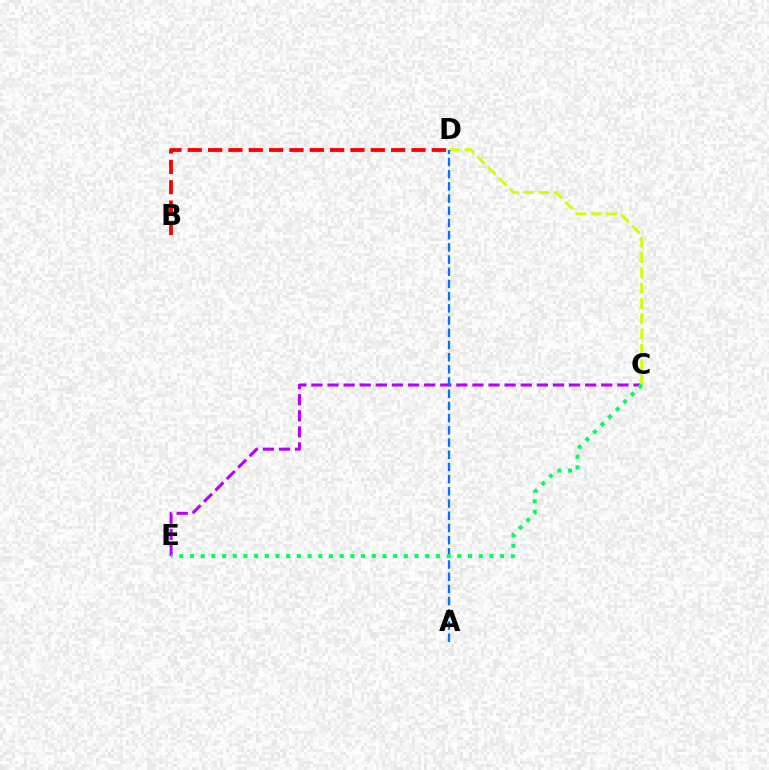{('C', 'E'): [{'color': '#b900ff', 'line_style': 'dashed', 'thickness': 2.19}, {'color': '#00ff5c', 'line_style': 'dotted', 'thickness': 2.91}], ('C', 'D'): [{'color': '#d1ff00', 'line_style': 'dashed', 'thickness': 2.08}], ('B', 'D'): [{'color': '#ff0000', 'line_style': 'dashed', 'thickness': 2.76}], ('A', 'D'): [{'color': '#0074ff', 'line_style': 'dashed', 'thickness': 1.66}]}